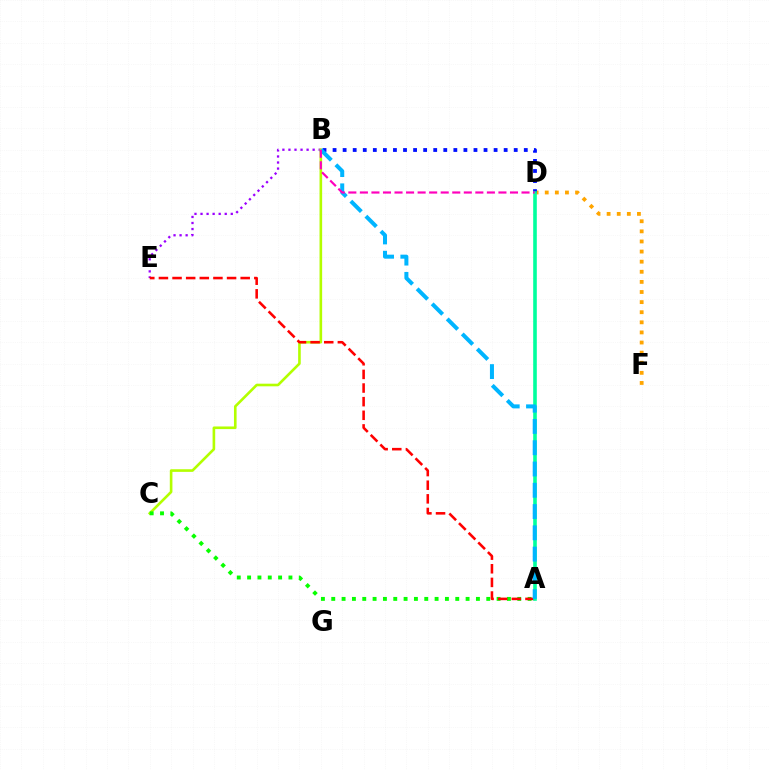{('B', 'E'): [{'color': '#9b00ff', 'line_style': 'dotted', 'thickness': 1.64}], ('B', 'C'): [{'color': '#b3ff00', 'line_style': 'solid', 'thickness': 1.89}], ('D', 'F'): [{'color': '#ffa500', 'line_style': 'dotted', 'thickness': 2.75}], ('A', 'C'): [{'color': '#08ff00', 'line_style': 'dotted', 'thickness': 2.81}], ('A', 'E'): [{'color': '#ff0000', 'line_style': 'dashed', 'thickness': 1.85}], ('B', 'D'): [{'color': '#0010ff', 'line_style': 'dotted', 'thickness': 2.73}, {'color': '#ff00bd', 'line_style': 'dashed', 'thickness': 1.57}], ('A', 'D'): [{'color': '#00ff9d', 'line_style': 'solid', 'thickness': 2.6}], ('A', 'B'): [{'color': '#00b5ff', 'line_style': 'dashed', 'thickness': 2.89}]}